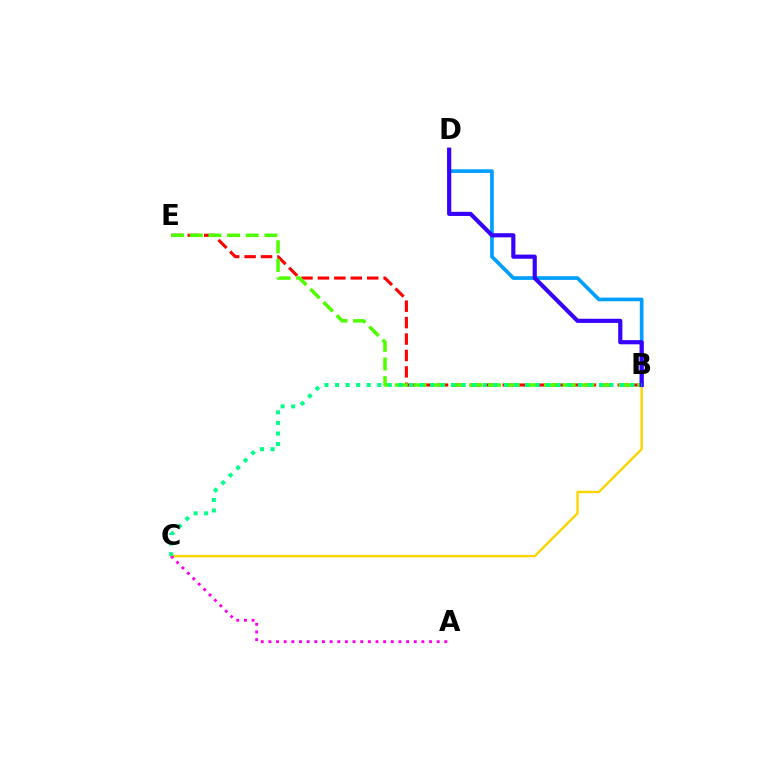{('B', 'C'): [{'color': '#ffd500', 'line_style': 'solid', 'thickness': 1.71}, {'color': '#00ff86', 'line_style': 'dotted', 'thickness': 2.87}], ('A', 'C'): [{'color': '#ff00ed', 'line_style': 'dotted', 'thickness': 2.08}], ('B', 'E'): [{'color': '#ff0000', 'line_style': 'dashed', 'thickness': 2.23}, {'color': '#4fff00', 'line_style': 'dashed', 'thickness': 2.53}], ('B', 'D'): [{'color': '#009eff', 'line_style': 'solid', 'thickness': 2.64}, {'color': '#3700ff', 'line_style': 'solid', 'thickness': 2.99}]}